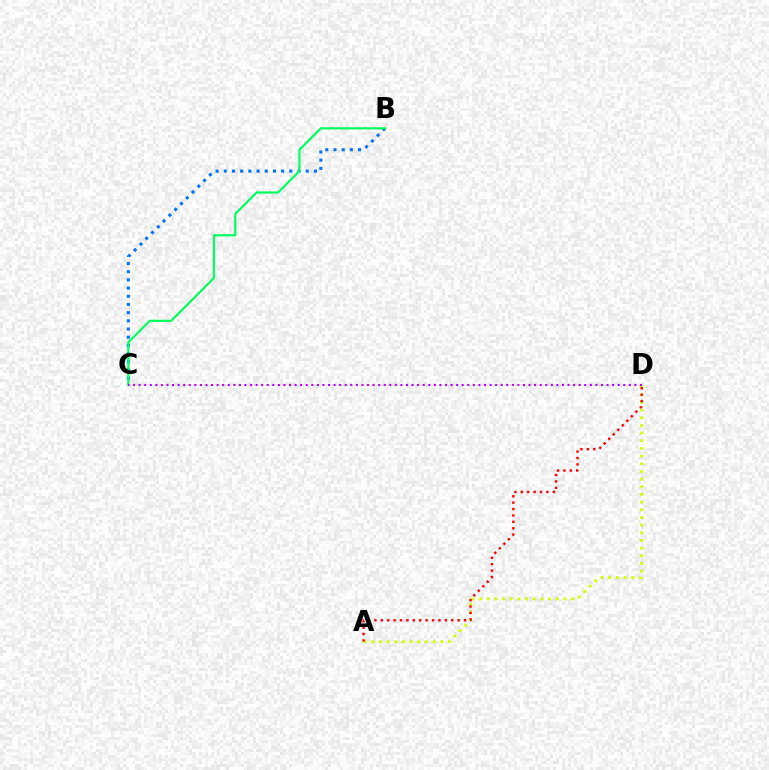{('A', 'D'): [{'color': '#d1ff00', 'line_style': 'dotted', 'thickness': 2.08}, {'color': '#ff0000', 'line_style': 'dotted', 'thickness': 1.74}], ('B', 'C'): [{'color': '#0074ff', 'line_style': 'dotted', 'thickness': 2.23}, {'color': '#00ff5c', 'line_style': 'solid', 'thickness': 1.58}], ('C', 'D'): [{'color': '#b900ff', 'line_style': 'dotted', 'thickness': 1.51}]}